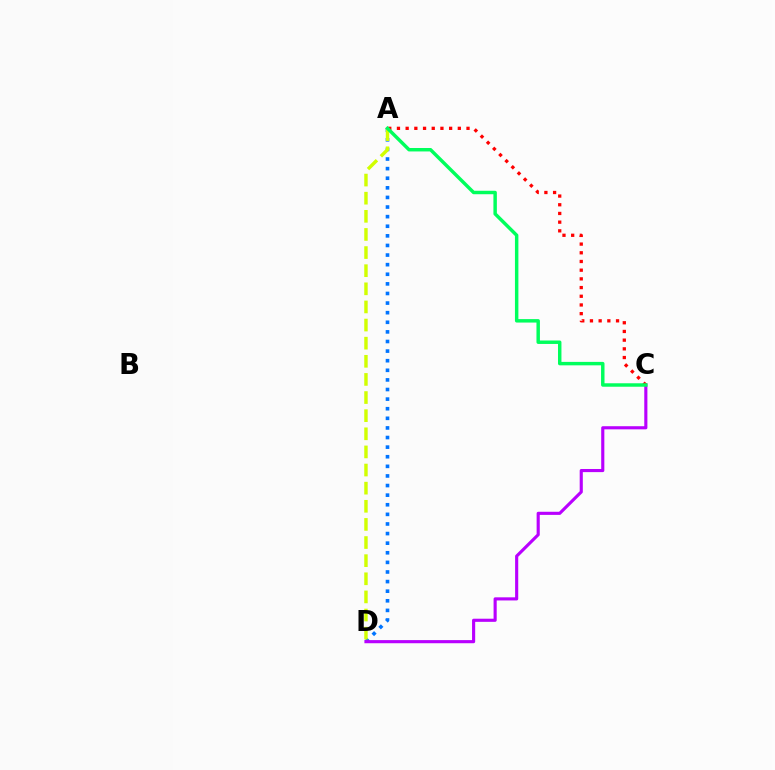{('A', 'D'): [{'color': '#0074ff', 'line_style': 'dotted', 'thickness': 2.61}, {'color': '#d1ff00', 'line_style': 'dashed', 'thickness': 2.46}], ('C', 'D'): [{'color': '#b900ff', 'line_style': 'solid', 'thickness': 2.25}], ('A', 'C'): [{'color': '#ff0000', 'line_style': 'dotted', 'thickness': 2.36}, {'color': '#00ff5c', 'line_style': 'solid', 'thickness': 2.48}]}